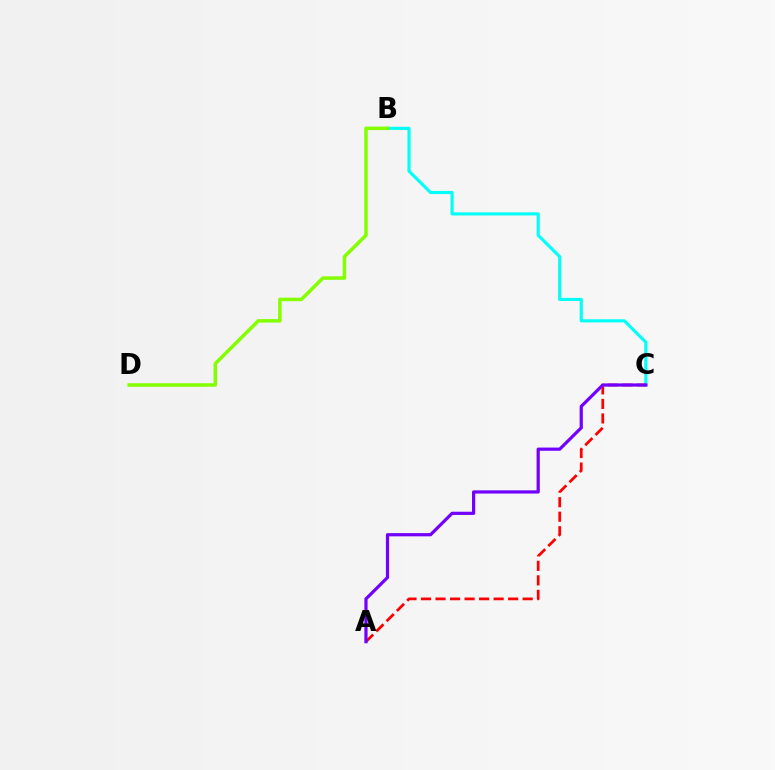{('B', 'C'): [{'color': '#00fff6', 'line_style': 'solid', 'thickness': 2.25}], ('B', 'D'): [{'color': '#84ff00', 'line_style': 'solid', 'thickness': 2.53}], ('A', 'C'): [{'color': '#ff0000', 'line_style': 'dashed', 'thickness': 1.97}, {'color': '#7200ff', 'line_style': 'solid', 'thickness': 2.31}]}